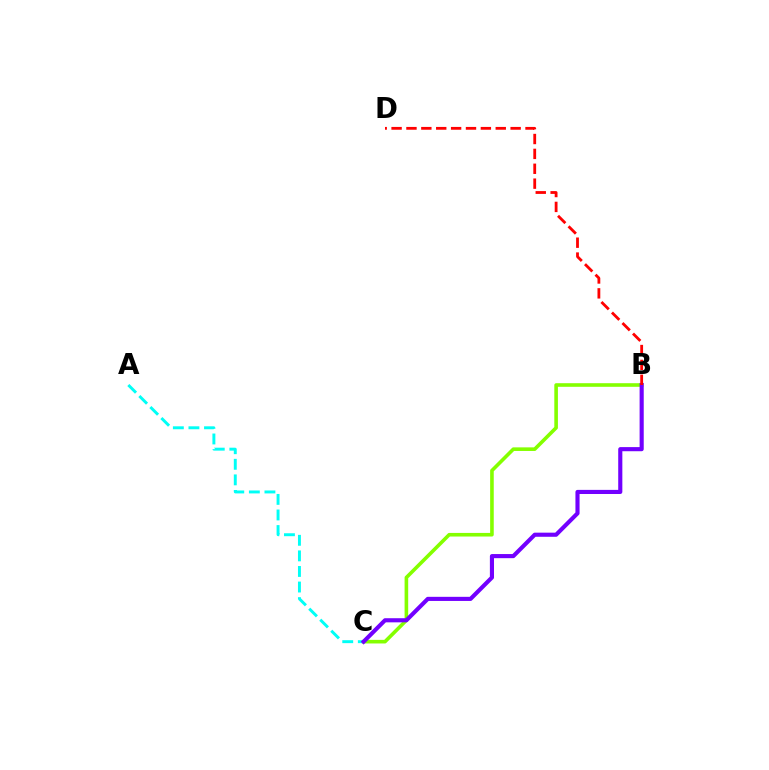{('B', 'C'): [{'color': '#84ff00', 'line_style': 'solid', 'thickness': 2.59}, {'color': '#7200ff', 'line_style': 'solid', 'thickness': 2.97}], ('A', 'C'): [{'color': '#00fff6', 'line_style': 'dashed', 'thickness': 2.12}], ('B', 'D'): [{'color': '#ff0000', 'line_style': 'dashed', 'thickness': 2.02}]}